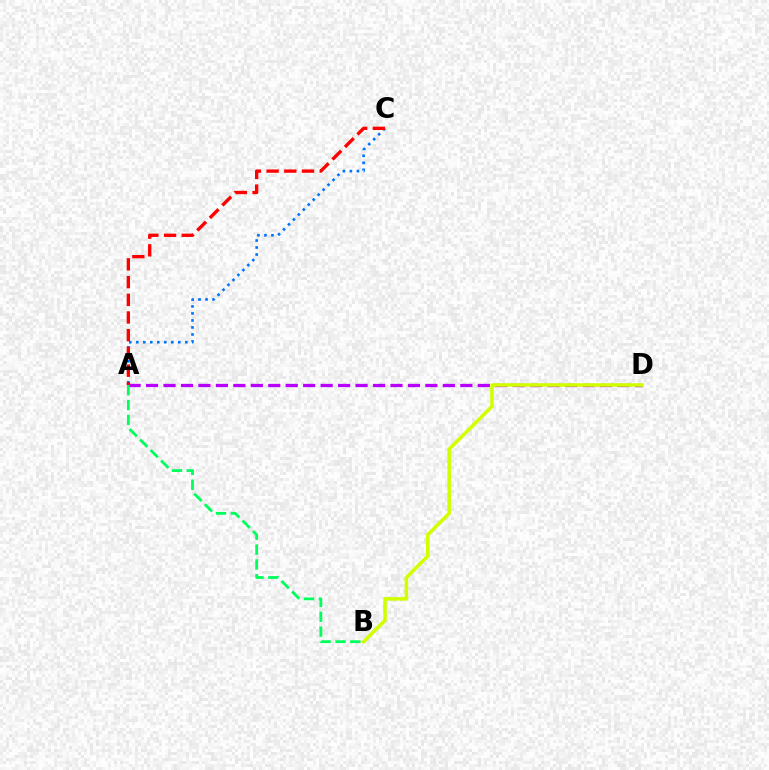{('A', 'C'): [{'color': '#0074ff', 'line_style': 'dotted', 'thickness': 1.9}, {'color': '#ff0000', 'line_style': 'dashed', 'thickness': 2.41}], ('A', 'D'): [{'color': '#b900ff', 'line_style': 'dashed', 'thickness': 2.37}], ('B', 'D'): [{'color': '#d1ff00', 'line_style': 'solid', 'thickness': 2.55}], ('A', 'B'): [{'color': '#00ff5c', 'line_style': 'dashed', 'thickness': 2.02}]}